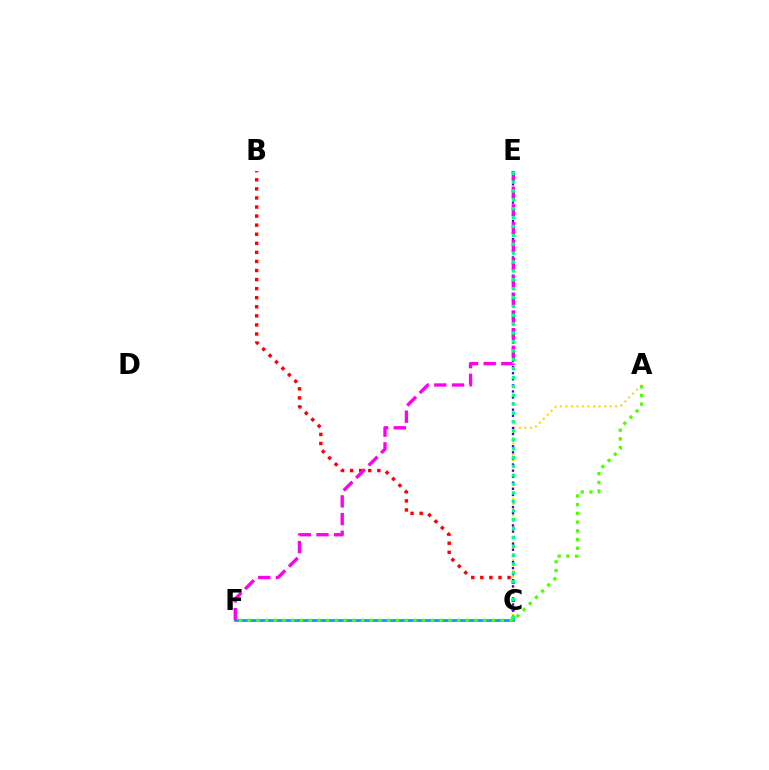{('B', 'C'): [{'color': '#ff0000', 'line_style': 'dotted', 'thickness': 2.46}], ('C', 'F'): [{'color': '#009eff', 'line_style': 'solid', 'thickness': 1.99}], ('A', 'C'): [{'color': '#ffd500', 'line_style': 'dotted', 'thickness': 1.5}], ('C', 'E'): [{'color': '#3700ff', 'line_style': 'dotted', 'thickness': 1.65}, {'color': '#00ff86', 'line_style': 'dotted', 'thickness': 2.41}], ('E', 'F'): [{'color': '#ff00ed', 'line_style': 'dashed', 'thickness': 2.4}], ('A', 'F'): [{'color': '#4fff00', 'line_style': 'dotted', 'thickness': 2.37}]}